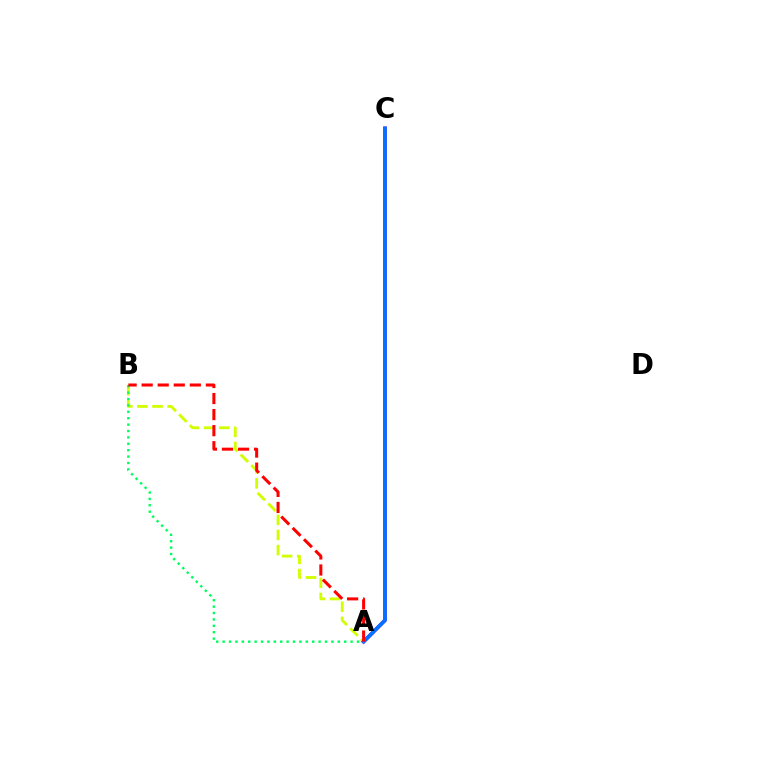{('A', 'B'): [{'color': '#d1ff00', 'line_style': 'dashed', 'thickness': 2.05}, {'color': '#00ff5c', 'line_style': 'dotted', 'thickness': 1.74}, {'color': '#ff0000', 'line_style': 'dashed', 'thickness': 2.18}], ('A', 'C'): [{'color': '#b900ff', 'line_style': 'solid', 'thickness': 2.67}, {'color': '#0074ff', 'line_style': 'solid', 'thickness': 2.57}]}